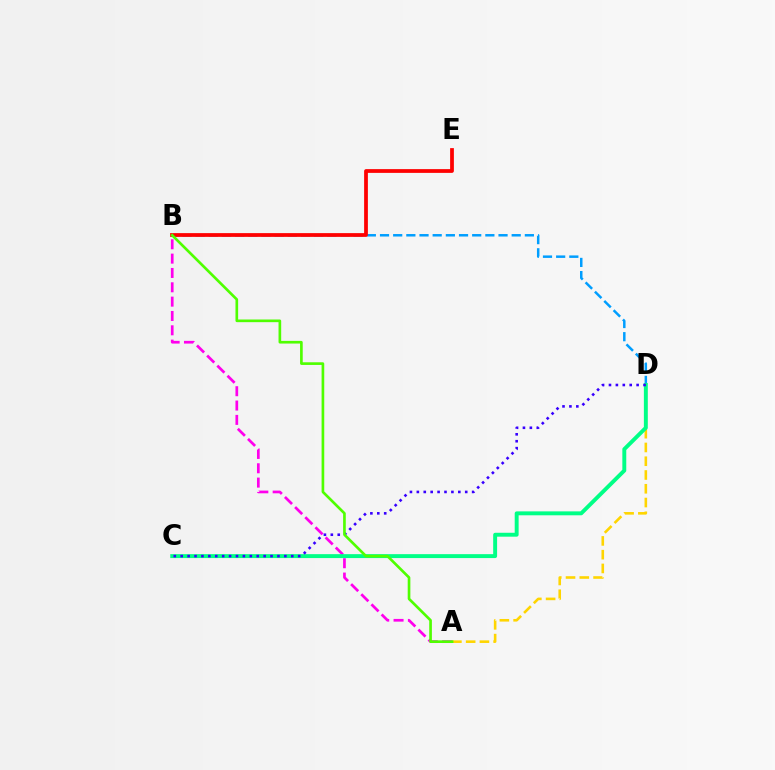{('B', 'D'): [{'color': '#009eff', 'line_style': 'dashed', 'thickness': 1.79}], ('A', 'B'): [{'color': '#ff00ed', 'line_style': 'dashed', 'thickness': 1.95}, {'color': '#4fff00', 'line_style': 'solid', 'thickness': 1.92}], ('A', 'D'): [{'color': '#ffd500', 'line_style': 'dashed', 'thickness': 1.87}], ('B', 'E'): [{'color': '#ff0000', 'line_style': 'solid', 'thickness': 2.7}], ('C', 'D'): [{'color': '#00ff86', 'line_style': 'solid', 'thickness': 2.82}, {'color': '#3700ff', 'line_style': 'dotted', 'thickness': 1.88}]}